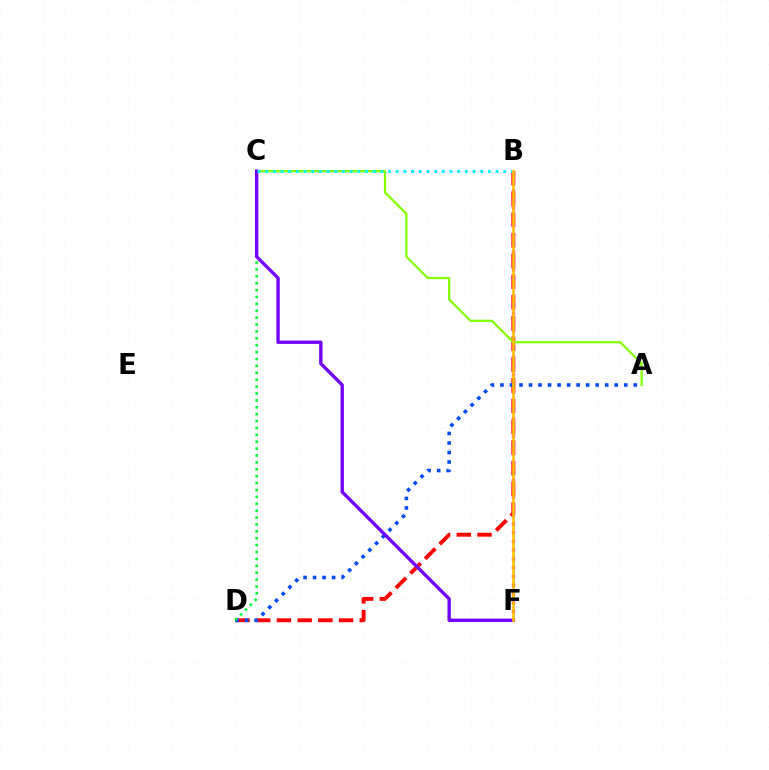{('B', 'D'): [{'color': '#ff0000', 'line_style': 'dashed', 'thickness': 2.81}], ('B', 'F'): [{'color': '#ff00cf', 'line_style': 'dotted', 'thickness': 2.38}, {'color': '#ffbd00', 'line_style': 'solid', 'thickness': 1.88}], ('A', 'D'): [{'color': '#004bff', 'line_style': 'dotted', 'thickness': 2.59}], ('C', 'D'): [{'color': '#00ff39', 'line_style': 'dotted', 'thickness': 1.87}], ('A', 'C'): [{'color': '#84ff00', 'line_style': 'solid', 'thickness': 1.61}], ('C', 'F'): [{'color': '#7200ff', 'line_style': 'solid', 'thickness': 2.41}], ('B', 'C'): [{'color': '#00fff6', 'line_style': 'dotted', 'thickness': 2.09}]}